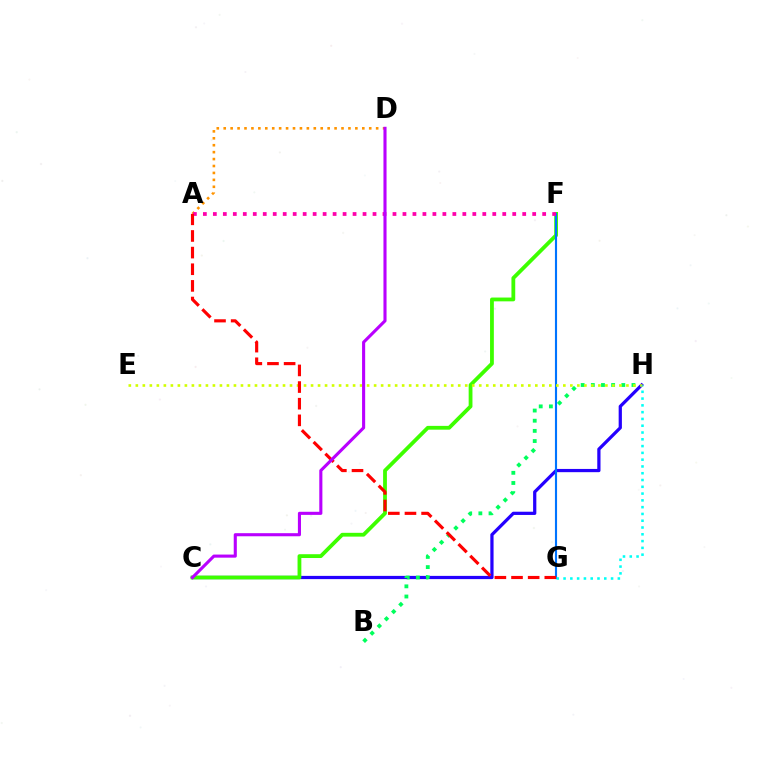{('C', 'H'): [{'color': '#2500ff', 'line_style': 'solid', 'thickness': 2.33}], ('B', 'H'): [{'color': '#00ff5c', 'line_style': 'dotted', 'thickness': 2.76}], ('C', 'F'): [{'color': '#3dff00', 'line_style': 'solid', 'thickness': 2.74}], ('F', 'G'): [{'color': '#0074ff', 'line_style': 'solid', 'thickness': 1.53}], ('E', 'H'): [{'color': '#d1ff00', 'line_style': 'dotted', 'thickness': 1.9}], ('A', 'D'): [{'color': '#ff9400', 'line_style': 'dotted', 'thickness': 1.88}], ('G', 'H'): [{'color': '#00fff6', 'line_style': 'dotted', 'thickness': 1.84}], ('A', 'F'): [{'color': '#ff00ac', 'line_style': 'dotted', 'thickness': 2.71}], ('A', 'G'): [{'color': '#ff0000', 'line_style': 'dashed', 'thickness': 2.26}], ('C', 'D'): [{'color': '#b900ff', 'line_style': 'solid', 'thickness': 2.23}]}